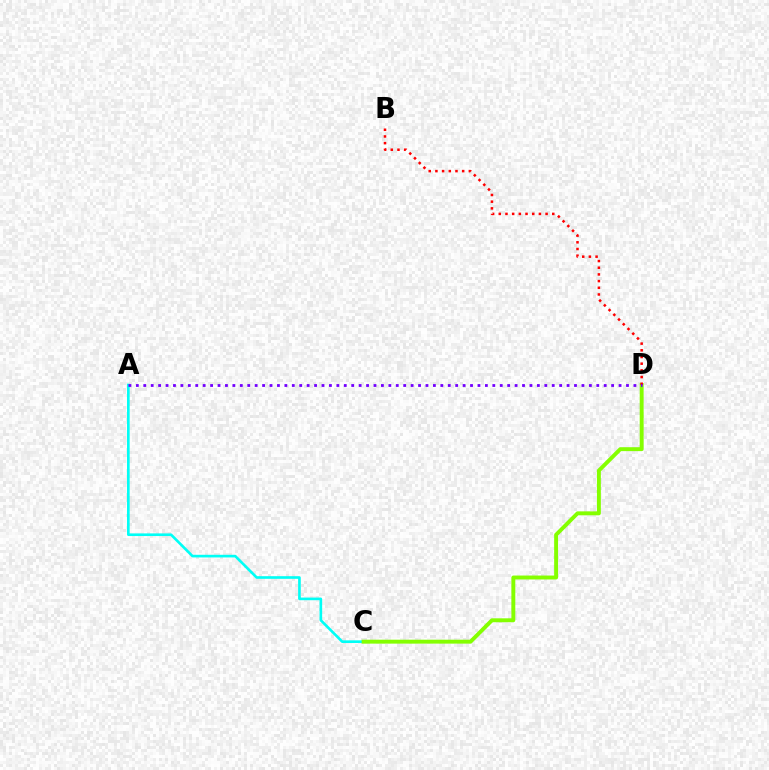{('A', 'C'): [{'color': '#00fff6', 'line_style': 'solid', 'thickness': 1.9}], ('C', 'D'): [{'color': '#84ff00', 'line_style': 'solid', 'thickness': 2.83}], ('B', 'D'): [{'color': '#ff0000', 'line_style': 'dotted', 'thickness': 1.82}], ('A', 'D'): [{'color': '#7200ff', 'line_style': 'dotted', 'thickness': 2.02}]}